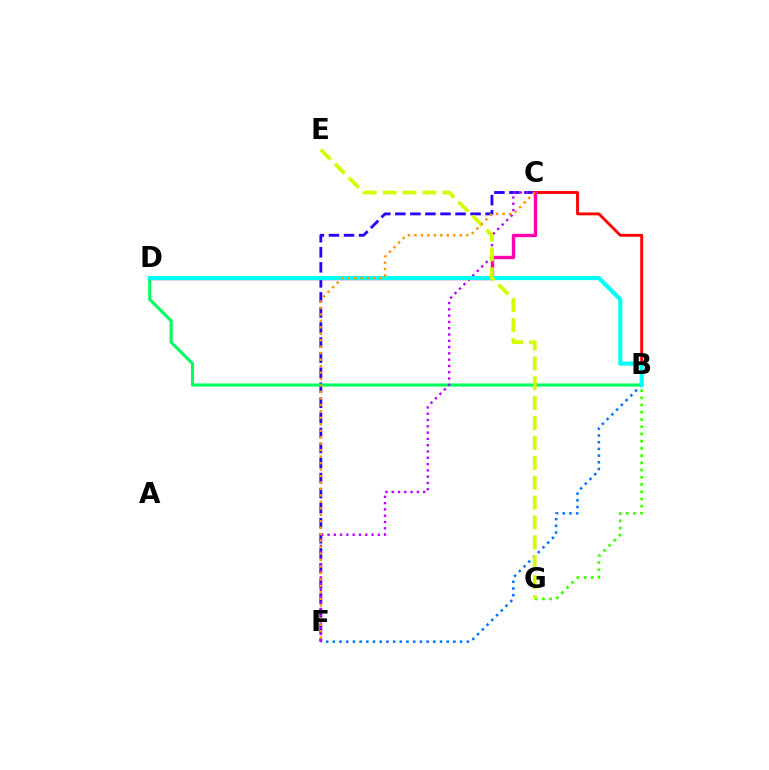{('B', 'F'): [{'color': '#0074ff', 'line_style': 'dotted', 'thickness': 1.82}], ('C', 'F'): [{'color': '#2500ff', 'line_style': 'dashed', 'thickness': 2.04}, {'color': '#b900ff', 'line_style': 'dotted', 'thickness': 1.71}, {'color': '#ff9400', 'line_style': 'dotted', 'thickness': 1.76}], ('B', 'D'): [{'color': '#00ff5c', 'line_style': 'solid', 'thickness': 2.21}, {'color': '#00fff6', 'line_style': 'solid', 'thickness': 2.97}], ('B', 'G'): [{'color': '#3dff00', 'line_style': 'dotted', 'thickness': 1.96}], ('B', 'C'): [{'color': '#ff0000', 'line_style': 'solid', 'thickness': 2.06}], ('C', 'D'): [{'color': '#ff00ac', 'line_style': 'solid', 'thickness': 2.43}], ('E', 'G'): [{'color': '#d1ff00', 'line_style': 'dashed', 'thickness': 2.7}]}